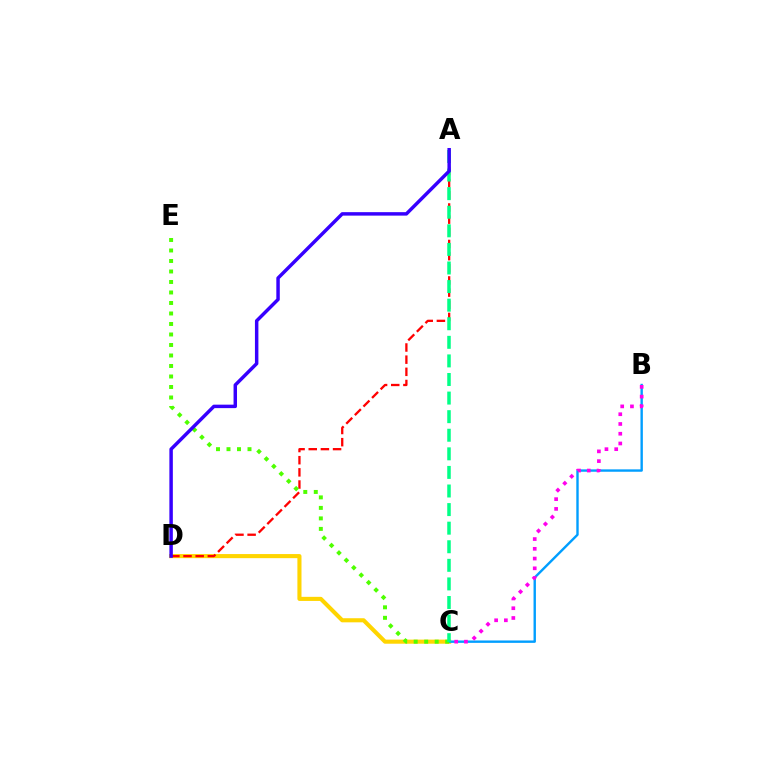{('C', 'D'): [{'color': '#ffd500', 'line_style': 'solid', 'thickness': 2.95}], ('A', 'D'): [{'color': '#ff0000', 'line_style': 'dashed', 'thickness': 1.65}, {'color': '#3700ff', 'line_style': 'solid', 'thickness': 2.49}], ('B', 'C'): [{'color': '#009eff', 'line_style': 'solid', 'thickness': 1.72}, {'color': '#ff00ed', 'line_style': 'dotted', 'thickness': 2.65}], ('C', 'E'): [{'color': '#4fff00', 'line_style': 'dotted', 'thickness': 2.85}], ('A', 'C'): [{'color': '#00ff86', 'line_style': 'dashed', 'thickness': 2.52}]}